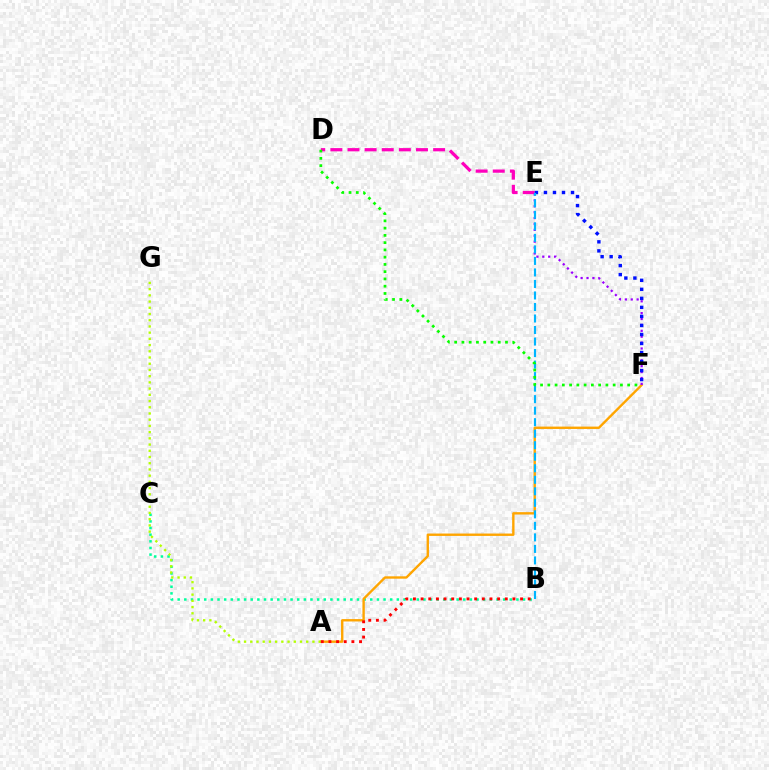{('B', 'C'): [{'color': '#00ff9d', 'line_style': 'dotted', 'thickness': 1.8}], ('A', 'F'): [{'color': '#ffa500', 'line_style': 'solid', 'thickness': 1.71}], ('D', 'E'): [{'color': '#ff00bd', 'line_style': 'dashed', 'thickness': 2.33}], ('E', 'F'): [{'color': '#9b00ff', 'line_style': 'dotted', 'thickness': 1.6}, {'color': '#0010ff', 'line_style': 'dotted', 'thickness': 2.45}], ('B', 'E'): [{'color': '#00b5ff', 'line_style': 'dashed', 'thickness': 1.56}], ('A', 'G'): [{'color': '#b3ff00', 'line_style': 'dotted', 'thickness': 1.69}], ('D', 'F'): [{'color': '#08ff00', 'line_style': 'dotted', 'thickness': 1.97}], ('A', 'B'): [{'color': '#ff0000', 'line_style': 'dotted', 'thickness': 2.08}]}